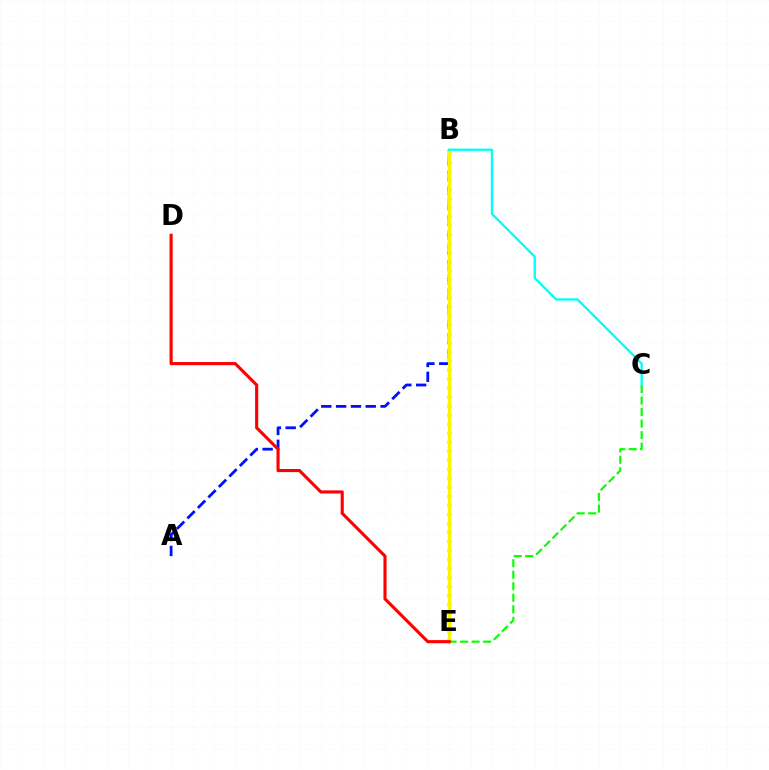{('B', 'E'): [{'color': '#ee00ff', 'line_style': 'dotted', 'thickness': 2.45}, {'color': '#fcf500', 'line_style': 'solid', 'thickness': 2.32}], ('A', 'B'): [{'color': '#0010ff', 'line_style': 'dashed', 'thickness': 2.01}], ('C', 'E'): [{'color': '#08ff00', 'line_style': 'dashed', 'thickness': 1.56}], ('D', 'E'): [{'color': '#ff0000', 'line_style': 'solid', 'thickness': 2.24}], ('B', 'C'): [{'color': '#00fff6', 'line_style': 'solid', 'thickness': 1.67}]}